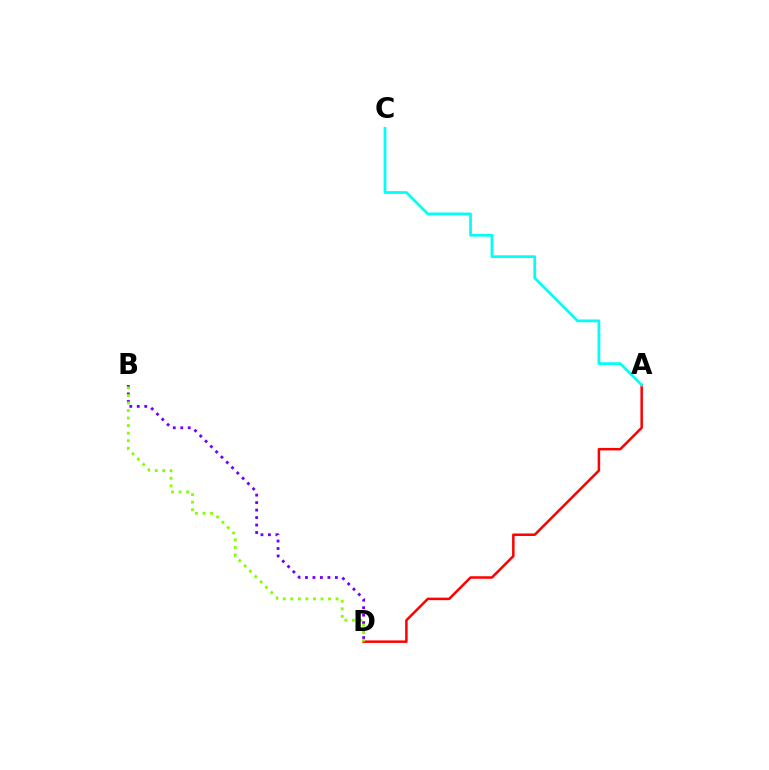{('A', 'D'): [{'color': '#ff0000', 'line_style': 'solid', 'thickness': 1.8}], ('B', 'D'): [{'color': '#7200ff', 'line_style': 'dotted', 'thickness': 2.03}, {'color': '#84ff00', 'line_style': 'dotted', 'thickness': 2.05}], ('A', 'C'): [{'color': '#00fff6', 'line_style': 'solid', 'thickness': 1.98}]}